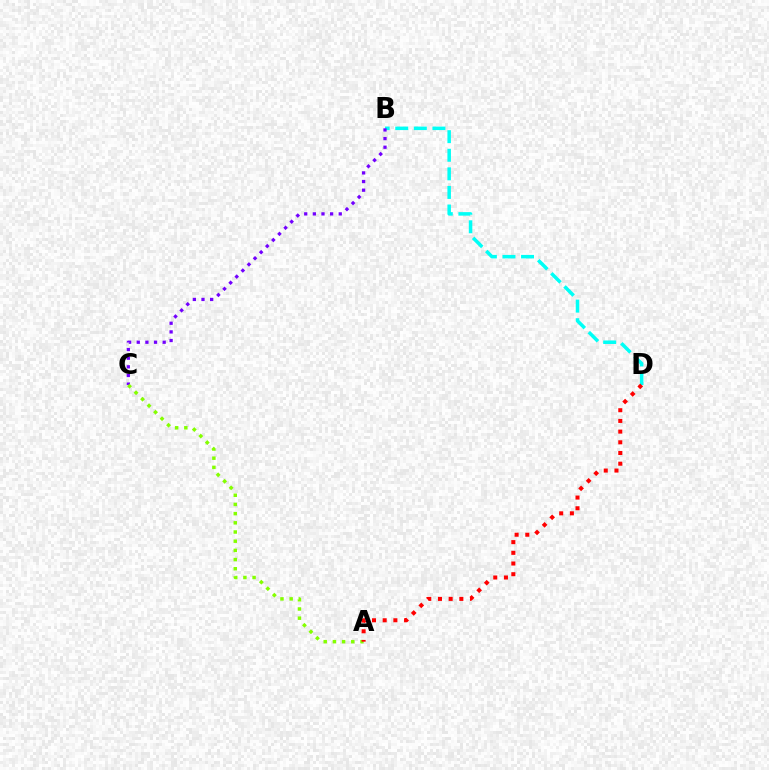{('B', 'D'): [{'color': '#00fff6', 'line_style': 'dashed', 'thickness': 2.52}], ('B', 'C'): [{'color': '#7200ff', 'line_style': 'dotted', 'thickness': 2.35}], ('A', 'C'): [{'color': '#84ff00', 'line_style': 'dotted', 'thickness': 2.5}], ('A', 'D'): [{'color': '#ff0000', 'line_style': 'dotted', 'thickness': 2.9}]}